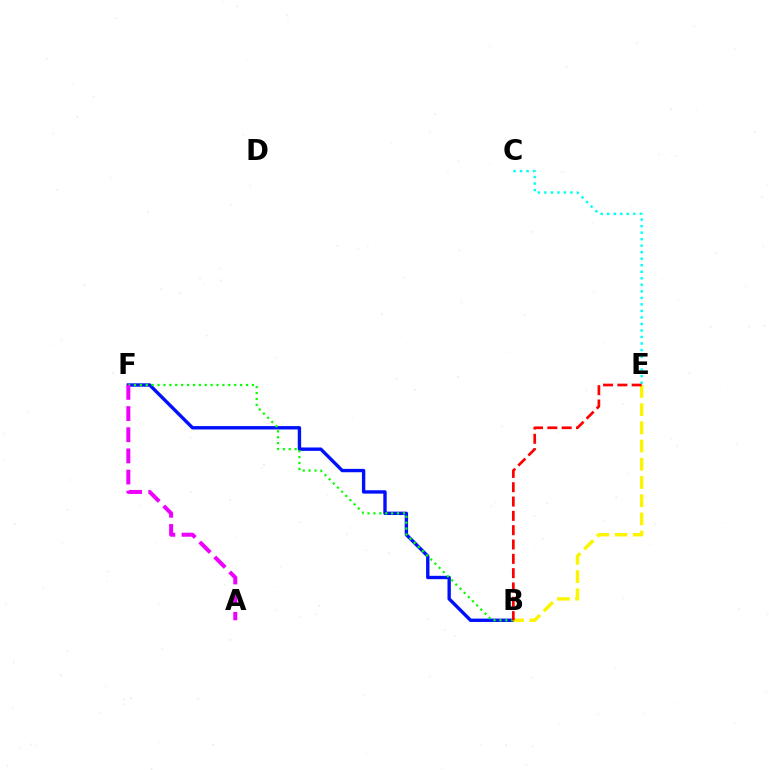{('C', 'E'): [{'color': '#00fff6', 'line_style': 'dotted', 'thickness': 1.77}], ('B', 'F'): [{'color': '#0010ff', 'line_style': 'solid', 'thickness': 2.43}, {'color': '#08ff00', 'line_style': 'dotted', 'thickness': 1.6}], ('B', 'E'): [{'color': '#fcf500', 'line_style': 'dashed', 'thickness': 2.47}, {'color': '#ff0000', 'line_style': 'dashed', 'thickness': 1.95}], ('A', 'F'): [{'color': '#ee00ff', 'line_style': 'dashed', 'thickness': 2.88}]}